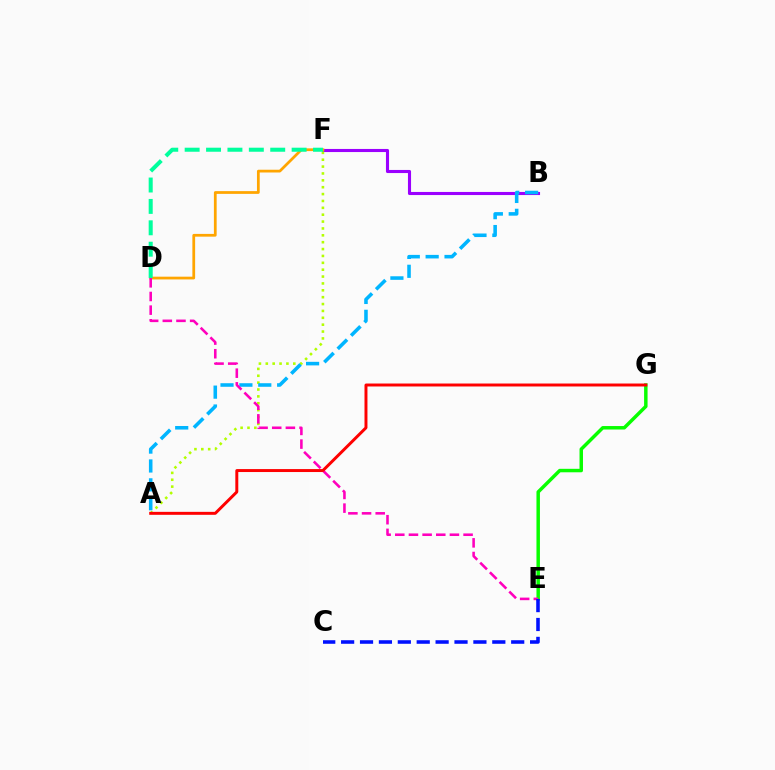{('B', 'F'): [{'color': '#9b00ff', 'line_style': 'solid', 'thickness': 2.23}], ('D', 'F'): [{'color': '#ffa500', 'line_style': 'solid', 'thickness': 1.98}, {'color': '#00ff9d', 'line_style': 'dashed', 'thickness': 2.91}], ('A', 'F'): [{'color': '#b3ff00', 'line_style': 'dotted', 'thickness': 1.87}], ('A', 'B'): [{'color': '#00b5ff', 'line_style': 'dashed', 'thickness': 2.56}], ('E', 'G'): [{'color': '#08ff00', 'line_style': 'solid', 'thickness': 2.5}], ('D', 'E'): [{'color': '#ff00bd', 'line_style': 'dashed', 'thickness': 1.86}], ('A', 'G'): [{'color': '#ff0000', 'line_style': 'solid', 'thickness': 2.13}], ('C', 'E'): [{'color': '#0010ff', 'line_style': 'dashed', 'thickness': 2.57}]}